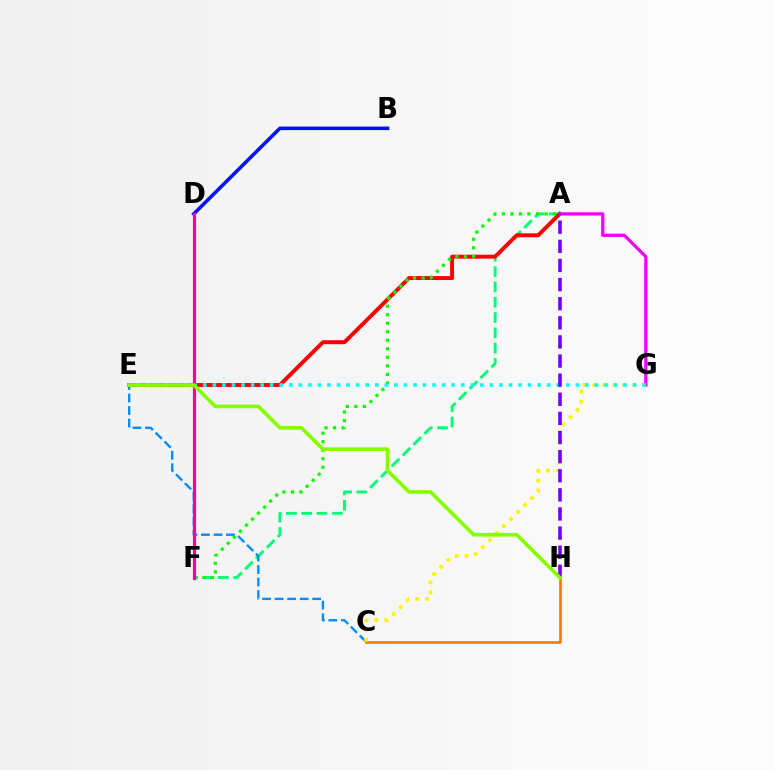{('A', 'F'): [{'color': '#00ff74', 'line_style': 'dashed', 'thickness': 2.08}, {'color': '#08ff00', 'line_style': 'dotted', 'thickness': 2.32}], ('C', 'H'): [{'color': '#ff7c00', 'line_style': 'solid', 'thickness': 1.93}], ('C', 'E'): [{'color': '#008cff', 'line_style': 'dashed', 'thickness': 1.7}], ('C', 'G'): [{'color': '#fcf500', 'line_style': 'dotted', 'thickness': 2.7}], ('A', 'E'): [{'color': '#ff0000', 'line_style': 'solid', 'thickness': 2.83}], ('B', 'D'): [{'color': '#0010ff', 'line_style': 'solid', 'thickness': 2.56}], ('A', 'G'): [{'color': '#ee00ff', 'line_style': 'solid', 'thickness': 2.33}], ('E', 'G'): [{'color': '#00fff6', 'line_style': 'dotted', 'thickness': 2.6}], ('D', 'F'): [{'color': '#ff0094', 'line_style': 'solid', 'thickness': 2.28}], ('A', 'H'): [{'color': '#7200ff', 'line_style': 'dashed', 'thickness': 2.6}], ('E', 'H'): [{'color': '#84ff00', 'line_style': 'solid', 'thickness': 2.63}]}